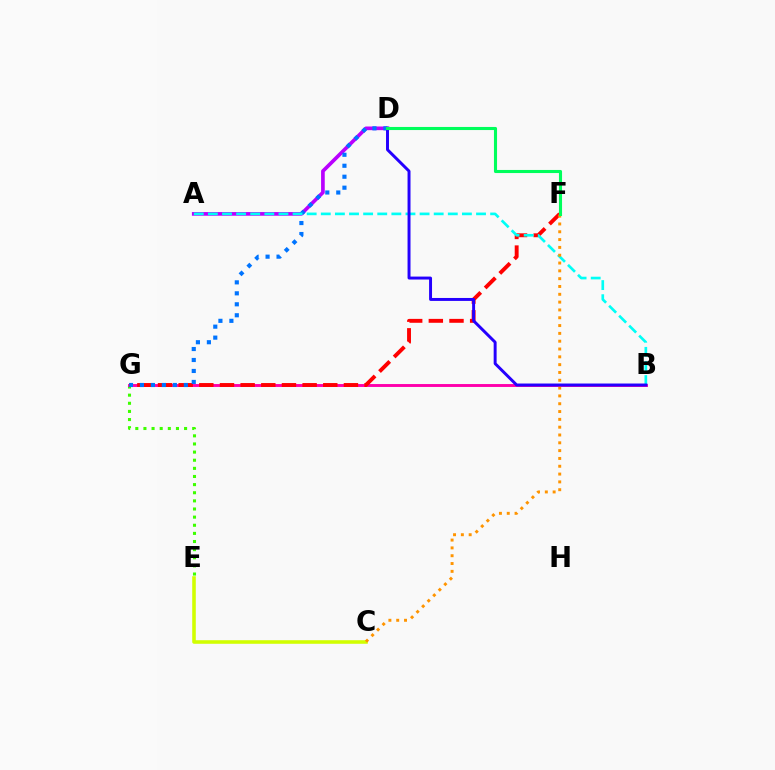{('E', 'G'): [{'color': '#3dff00', 'line_style': 'dotted', 'thickness': 2.21}], ('B', 'G'): [{'color': '#ff00ac', 'line_style': 'solid', 'thickness': 2.1}], ('A', 'D'): [{'color': '#b900ff', 'line_style': 'solid', 'thickness': 2.64}], ('C', 'E'): [{'color': '#d1ff00', 'line_style': 'solid', 'thickness': 2.57}], ('F', 'G'): [{'color': '#ff0000', 'line_style': 'dashed', 'thickness': 2.81}], ('D', 'G'): [{'color': '#0074ff', 'line_style': 'dotted', 'thickness': 2.98}], ('A', 'B'): [{'color': '#00fff6', 'line_style': 'dashed', 'thickness': 1.92}], ('C', 'F'): [{'color': '#ff9400', 'line_style': 'dotted', 'thickness': 2.12}], ('B', 'D'): [{'color': '#2500ff', 'line_style': 'solid', 'thickness': 2.12}], ('D', 'F'): [{'color': '#00ff5c', 'line_style': 'solid', 'thickness': 2.23}]}